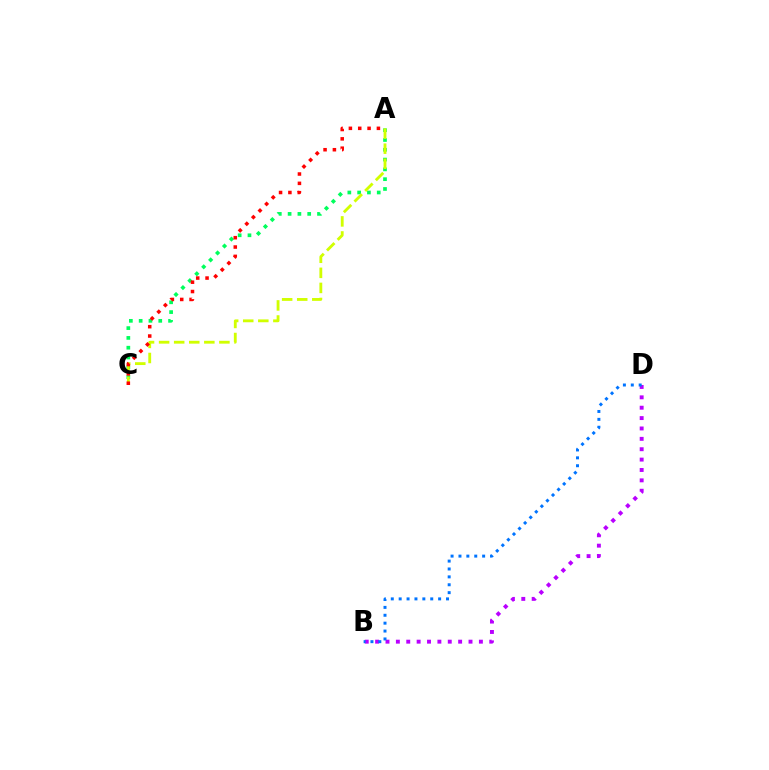{('A', 'C'): [{'color': '#00ff5c', 'line_style': 'dotted', 'thickness': 2.66}, {'color': '#d1ff00', 'line_style': 'dashed', 'thickness': 2.05}, {'color': '#ff0000', 'line_style': 'dotted', 'thickness': 2.54}], ('B', 'D'): [{'color': '#b900ff', 'line_style': 'dotted', 'thickness': 2.82}, {'color': '#0074ff', 'line_style': 'dotted', 'thickness': 2.14}]}